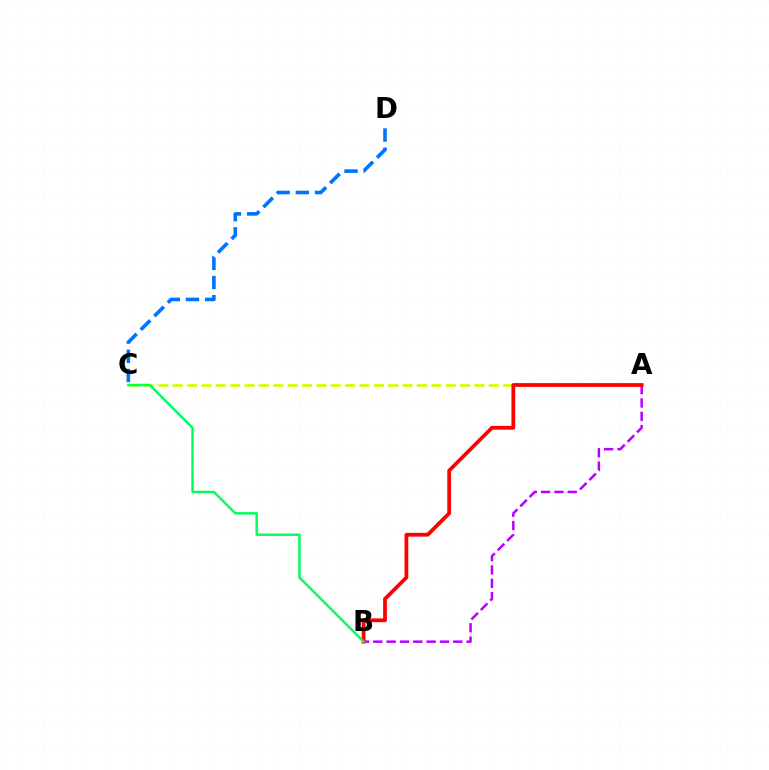{('A', 'C'): [{'color': '#d1ff00', 'line_style': 'dashed', 'thickness': 1.95}], ('A', 'B'): [{'color': '#b900ff', 'line_style': 'dashed', 'thickness': 1.81}, {'color': '#ff0000', 'line_style': 'solid', 'thickness': 2.72}], ('C', 'D'): [{'color': '#0074ff', 'line_style': 'dashed', 'thickness': 2.61}], ('B', 'C'): [{'color': '#00ff5c', 'line_style': 'solid', 'thickness': 1.76}]}